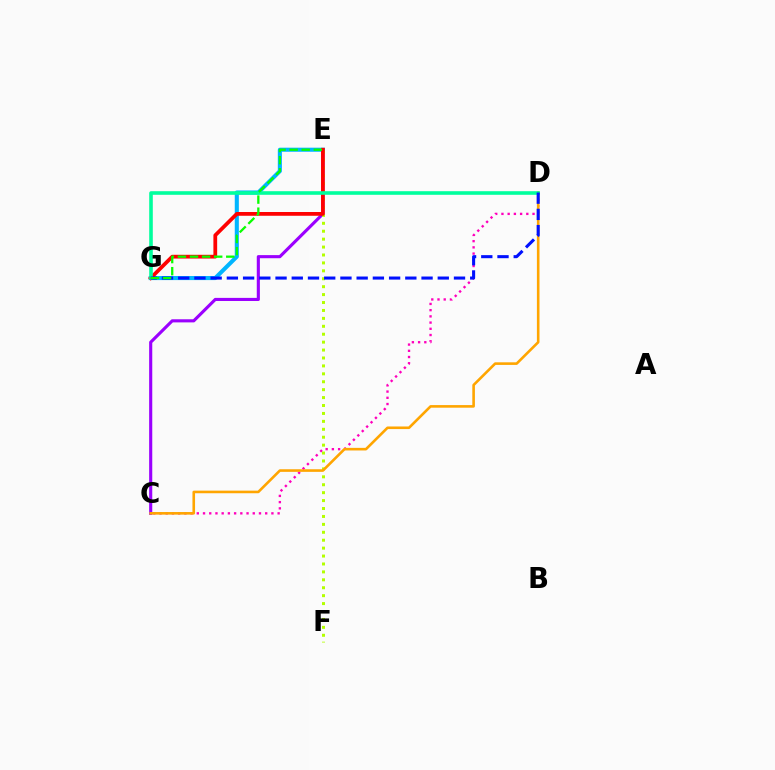{('C', 'D'): [{'color': '#ff00bd', 'line_style': 'dotted', 'thickness': 1.69}, {'color': '#ffa500', 'line_style': 'solid', 'thickness': 1.87}], ('C', 'E'): [{'color': '#9b00ff', 'line_style': 'solid', 'thickness': 2.25}], ('E', 'G'): [{'color': '#00b5ff', 'line_style': 'solid', 'thickness': 2.94}, {'color': '#ff0000', 'line_style': 'solid', 'thickness': 2.71}, {'color': '#08ff00', 'line_style': 'dashed', 'thickness': 1.64}], ('E', 'F'): [{'color': '#b3ff00', 'line_style': 'dotted', 'thickness': 2.15}], ('D', 'G'): [{'color': '#00ff9d', 'line_style': 'solid', 'thickness': 2.59}, {'color': '#0010ff', 'line_style': 'dashed', 'thickness': 2.2}]}